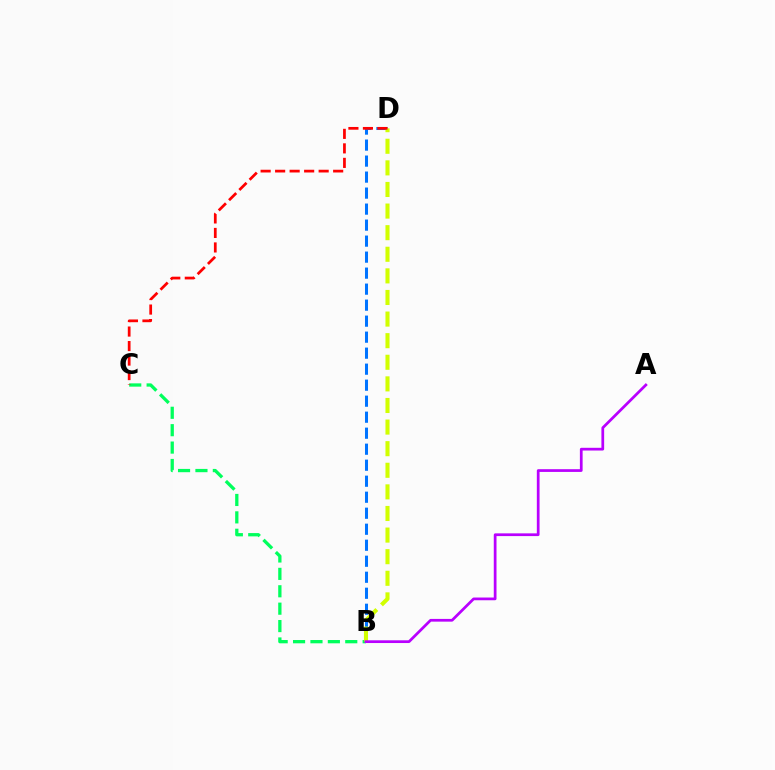{('B', 'D'): [{'color': '#0074ff', 'line_style': 'dashed', 'thickness': 2.17}, {'color': '#d1ff00', 'line_style': 'dashed', 'thickness': 2.93}], ('B', 'C'): [{'color': '#00ff5c', 'line_style': 'dashed', 'thickness': 2.36}], ('C', 'D'): [{'color': '#ff0000', 'line_style': 'dashed', 'thickness': 1.97}], ('A', 'B'): [{'color': '#b900ff', 'line_style': 'solid', 'thickness': 1.97}]}